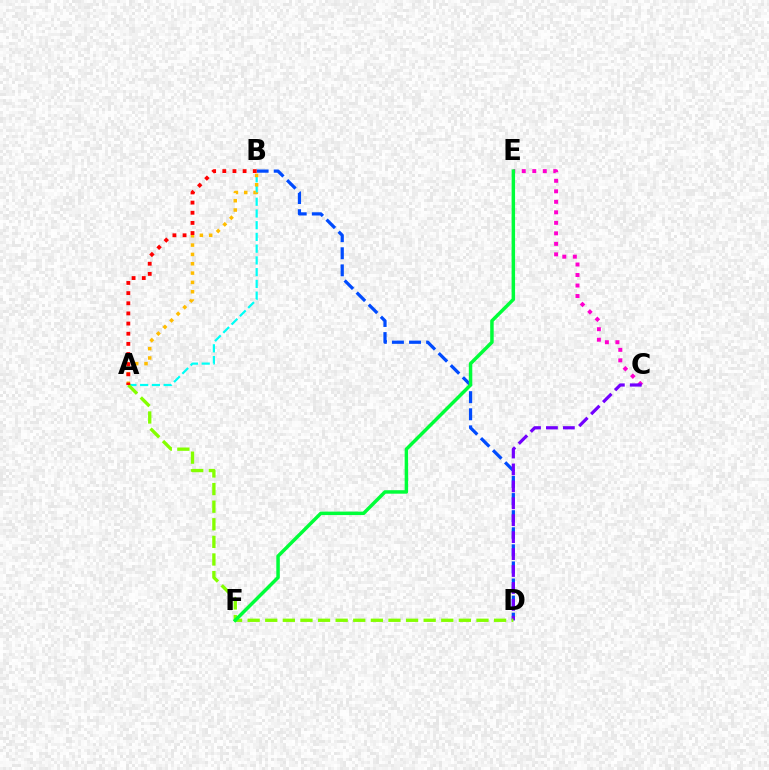{('B', 'D'): [{'color': '#004bff', 'line_style': 'dashed', 'thickness': 2.32}], ('A', 'B'): [{'color': '#00fff6', 'line_style': 'dashed', 'thickness': 1.59}, {'color': '#ffbd00', 'line_style': 'dotted', 'thickness': 2.53}, {'color': '#ff0000', 'line_style': 'dotted', 'thickness': 2.76}], ('C', 'E'): [{'color': '#ff00cf', 'line_style': 'dotted', 'thickness': 2.86}], ('C', 'D'): [{'color': '#7200ff', 'line_style': 'dashed', 'thickness': 2.3}], ('A', 'D'): [{'color': '#84ff00', 'line_style': 'dashed', 'thickness': 2.39}], ('E', 'F'): [{'color': '#00ff39', 'line_style': 'solid', 'thickness': 2.5}]}